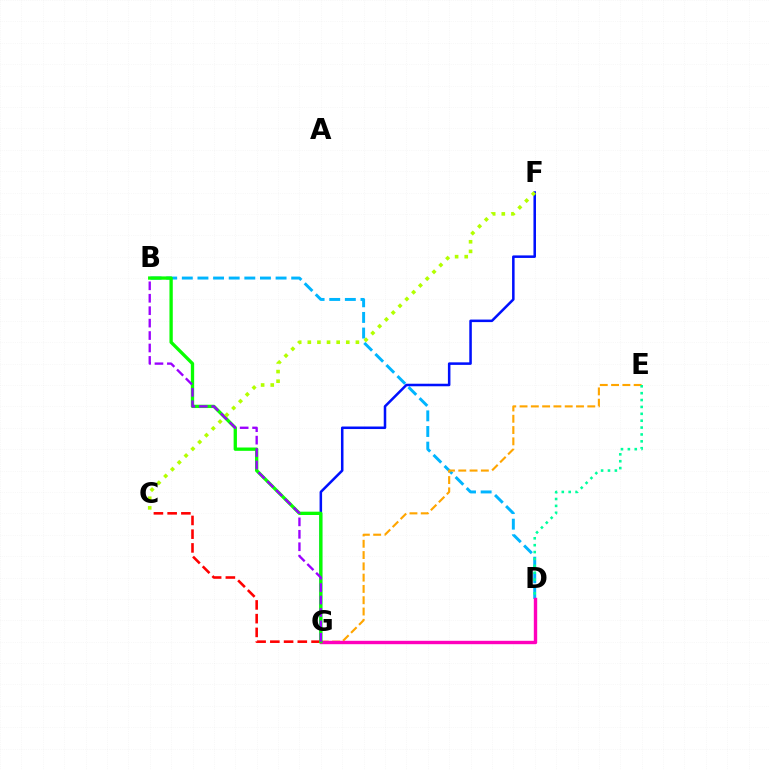{('B', 'D'): [{'color': '#00b5ff', 'line_style': 'dashed', 'thickness': 2.12}], ('E', 'G'): [{'color': '#ffa500', 'line_style': 'dashed', 'thickness': 1.53}], ('D', 'E'): [{'color': '#00ff9d', 'line_style': 'dotted', 'thickness': 1.87}], ('D', 'G'): [{'color': '#ff00bd', 'line_style': 'solid', 'thickness': 2.44}], ('F', 'G'): [{'color': '#0010ff', 'line_style': 'solid', 'thickness': 1.82}], ('C', 'G'): [{'color': '#ff0000', 'line_style': 'dashed', 'thickness': 1.87}], ('B', 'G'): [{'color': '#08ff00', 'line_style': 'solid', 'thickness': 2.39}, {'color': '#9b00ff', 'line_style': 'dashed', 'thickness': 1.69}], ('C', 'F'): [{'color': '#b3ff00', 'line_style': 'dotted', 'thickness': 2.61}]}